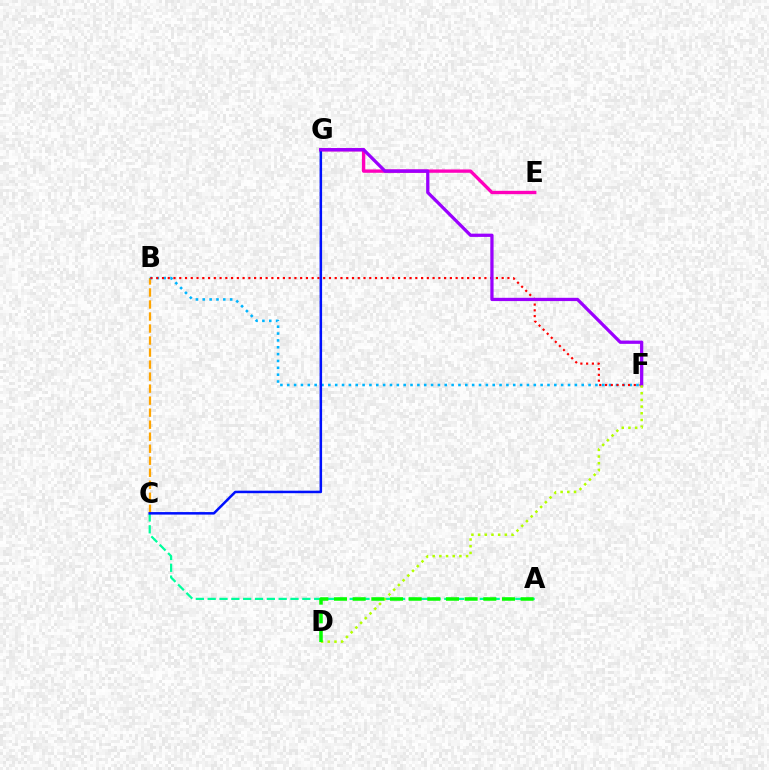{('E', 'G'): [{'color': '#ff00bd', 'line_style': 'solid', 'thickness': 2.41}], ('A', 'C'): [{'color': '#00ff9d', 'line_style': 'dashed', 'thickness': 1.61}], ('B', 'C'): [{'color': '#ffa500', 'line_style': 'dashed', 'thickness': 1.63}], ('B', 'F'): [{'color': '#00b5ff', 'line_style': 'dotted', 'thickness': 1.86}, {'color': '#ff0000', 'line_style': 'dotted', 'thickness': 1.56}], ('C', 'G'): [{'color': '#0010ff', 'line_style': 'solid', 'thickness': 1.81}], ('F', 'G'): [{'color': '#9b00ff', 'line_style': 'solid', 'thickness': 2.34}], ('D', 'F'): [{'color': '#b3ff00', 'line_style': 'dotted', 'thickness': 1.82}], ('A', 'D'): [{'color': '#08ff00', 'line_style': 'dashed', 'thickness': 2.54}]}